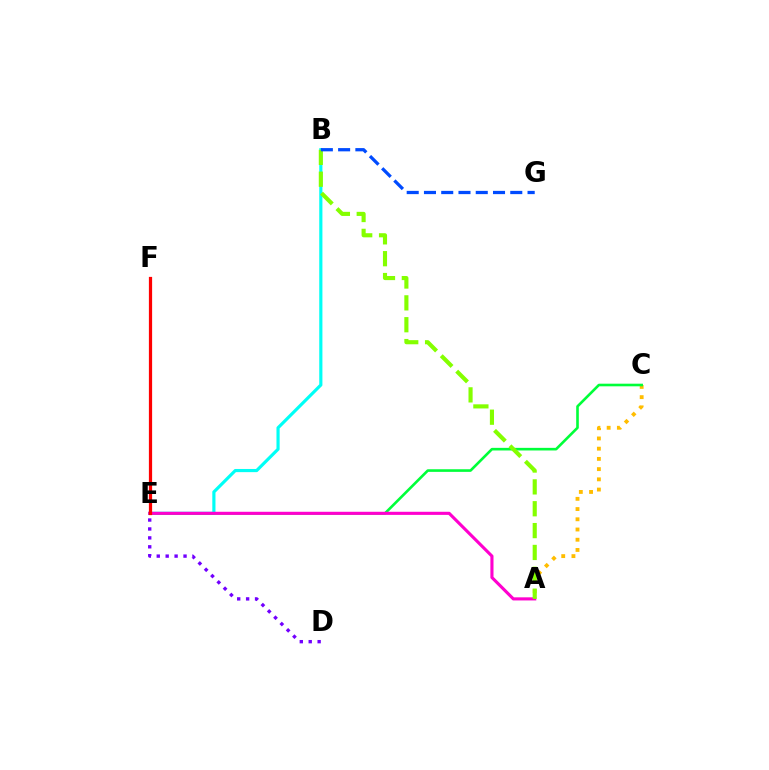{('D', 'E'): [{'color': '#7200ff', 'line_style': 'dotted', 'thickness': 2.42}], ('B', 'E'): [{'color': '#00fff6', 'line_style': 'solid', 'thickness': 2.28}], ('A', 'C'): [{'color': '#ffbd00', 'line_style': 'dotted', 'thickness': 2.78}], ('C', 'E'): [{'color': '#00ff39', 'line_style': 'solid', 'thickness': 1.89}], ('A', 'E'): [{'color': '#ff00cf', 'line_style': 'solid', 'thickness': 2.24}], ('E', 'F'): [{'color': '#ff0000', 'line_style': 'solid', 'thickness': 2.33}], ('A', 'B'): [{'color': '#84ff00', 'line_style': 'dashed', 'thickness': 2.97}], ('B', 'G'): [{'color': '#004bff', 'line_style': 'dashed', 'thickness': 2.34}]}